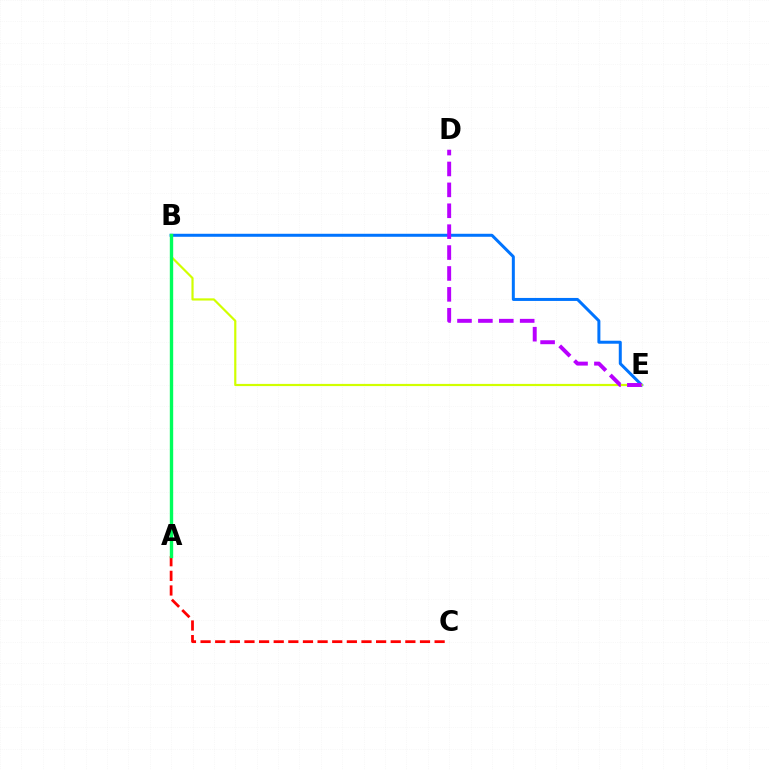{('A', 'C'): [{'color': '#ff0000', 'line_style': 'dashed', 'thickness': 1.99}], ('B', 'E'): [{'color': '#0074ff', 'line_style': 'solid', 'thickness': 2.16}, {'color': '#d1ff00', 'line_style': 'solid', 'thickness': 1.58}], ('D', 'E'): [{'color': '#b900ff', 'line_style': 'dashed', 'thickness': 2.84}], ('A', 'B'): [{'color': '#00ff5c', 'line_style': 'solid', 'thickness': 2.43}]}